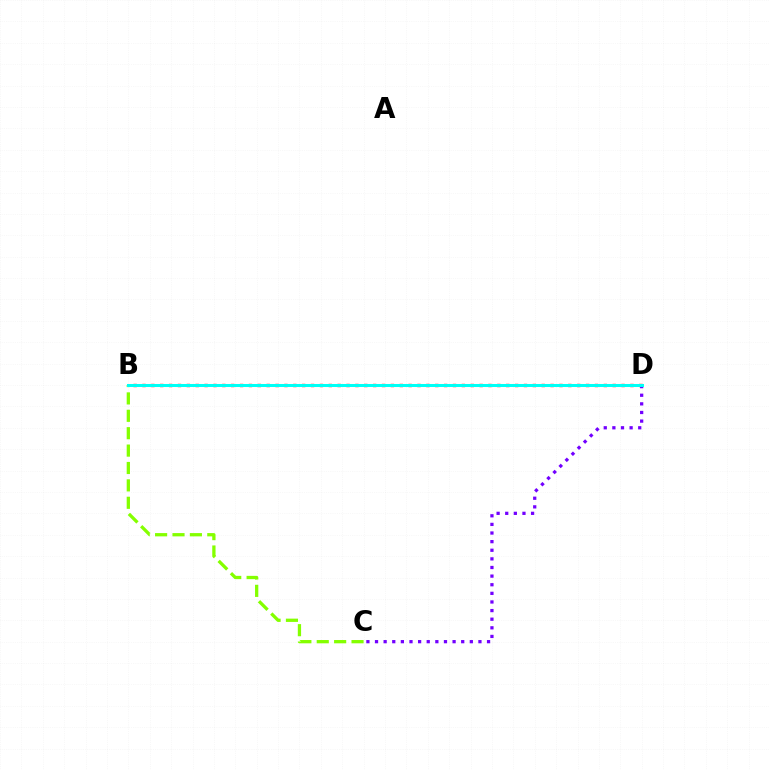{('B', 'D'): [{'color': '#ff0000', 'line_style': 'dotted', 'thickness': 2.41}, {'color': '#00fff6', 'line_style': 'solid', 'thickness': 2.18}], ('B', 'C'): [{'color': '#84ff00', 'line_style': 'dashed', 'thickness': 2.36}], ('C', 'D'): [{'color': '#7200ff', 'line_style': 'dotted', 'thickness': 2.34}]}